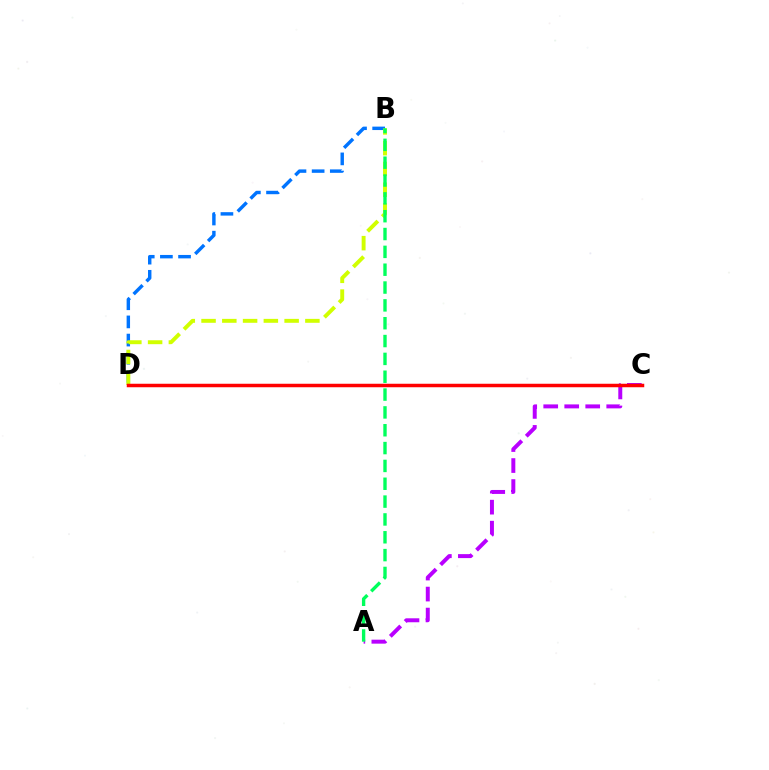{('A', 'C'): [{'color': '#b900ff', 'line_style': 'dashed', 'thickness': 2.85}], ('B', 'D'): [{'color': '#0074ff', 'line_style': 'dashed', 'thickness': 2.47}, {'color': '#d1ff00', 'line_style': 'dashed', 'thickness': 2.82}], ('A', 'B'): [{'color': '#00ff5c', 'line_style': 'dashed', 'thickness': 2.42}], ('C', 'D'): [{'color': '#ff0000', 'line_style': 'solid', 'thickness': 2.52}]}